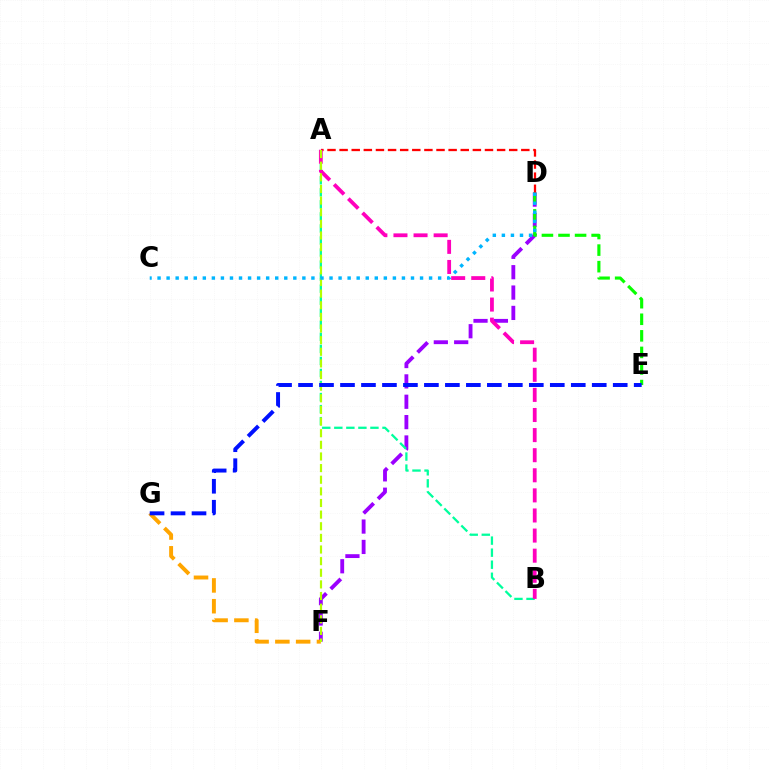{('D', 'F'): [{'color': '#9b00ff', 'line_style': 'dashed', 'thickness': 2.77}], ('F', 'G'): [{'color': '#ffa500', 'line_style': 'dashed', 'thickness': 2.82}], ('D', 'E'): [{'color': '#08ff00', 'line_style': 'dashed', 'thickness': 2.25}], ('A', 'D'): [{'color': '#ff0000', 'line_style': 'dashed', 'thickness': 1.65}], ('A', 'B'): [{'color': '#00ff9d', 'line_style': 'dashed', 'thickness': 1.64}, {'color': '#ff00bd', 'line_style': 'dashed', 'thickness': 2.73}], ('A', 'F'): [{'color': '#b3ff00', 'line_style': 'dashed', 'thickness': 1.58}], ('E', 'G'): [{'color': '#0010ff', 'line_style': 'dashed', 'thickness': 2.85}], ('C', 'D'): [{'color': '#00b5ff', 'line_style': 'dotted', 'thickness': 2.46}]}